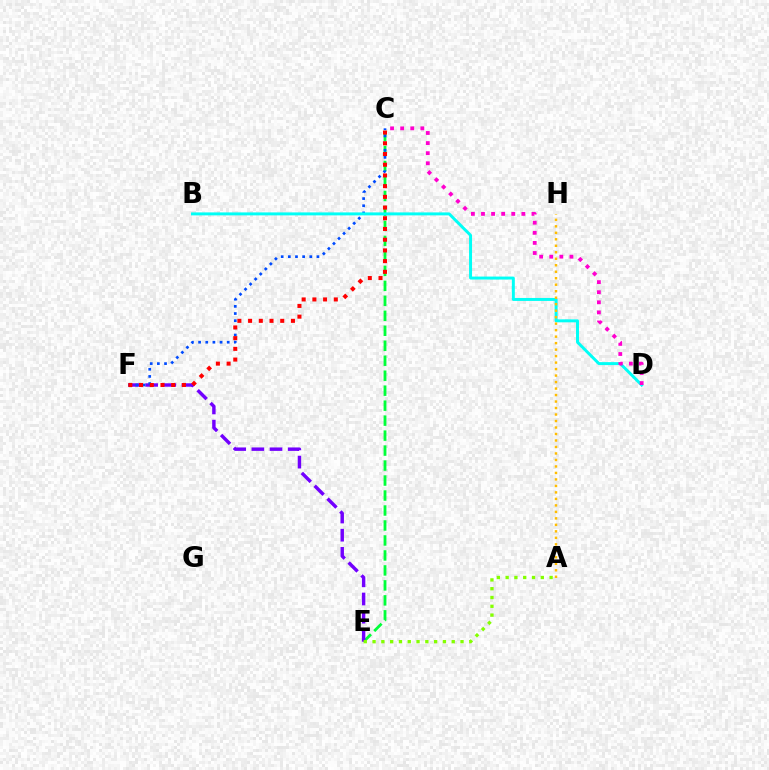{('C', 'E'): [{'color': '#00ff39', 'line_style': 'dashed', 'thickness': 2.03}], ('E', 'F'): [{'color': '#7200ff', 'line_style': 'dashed', 'thickness': 2.47}], ('C', 'F'): [{'color': '#004bff', 'line_style': 'dotted', 'thickness': 1.94}, {'color': '#ff0000', 'line_style': 'dotted', 'thickness': 2.91}], ('A', 'E'): [{'color': '#84ff00', 'line_style': 'dotted', 'thickness': 2.39}], ('B', 'D'): [{'color': '#00fff6', 'line_style': 'solid', 'thickness': 2.14}], ('A', 'H'): [{'color': '#ffbd00', 'line_style': 'dotted', 'thickness': 1.76}], ('C', 'D'): [{'color': '#ff00cf', 'line_style': 'dotted', 'thickness': 2.74}]}